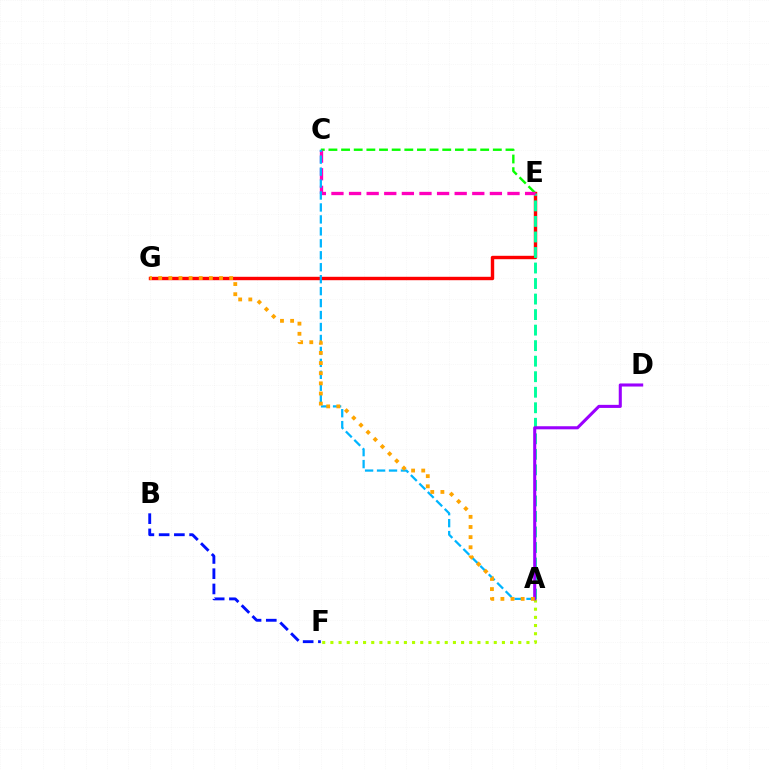{('B', 'F'): [{'color': '#0010ff', 'line_style': 'dashed', 'thickness': 2.07}], ('E', 'G'): [{'color': '#ff0000', 'line_style': 'solid', 'thickness': 2.45}], ('A', 'E'): [{'color': '#00ff9d', 'line_style': 'dashed', 'thickness': 2.11}], ('C', 'E'): [{'color': '#08ff00', 'line_style': 'dashed', 'thickness': 1.72}, {'color': '#ff00bd', 'line_style': 'dashed', 'thickness': 2.39}], ('A', 'F'): [{'color': '#b3ff00', 'line_style': 'dotted', 'thickness': 2.22}], ('A', 'C'): [{'color': '#00b5ff', 'line_style': 'dashed', 'thickness': 1.62}], ('A', 'D'): [{'color': '#9b00ff', 'line_style': 'solid', 'thickness': 2.21}], ('A', 'G'): [{'color': '#ffa500', 'line_style': 'dotted', 'thickness': 2.75}]}